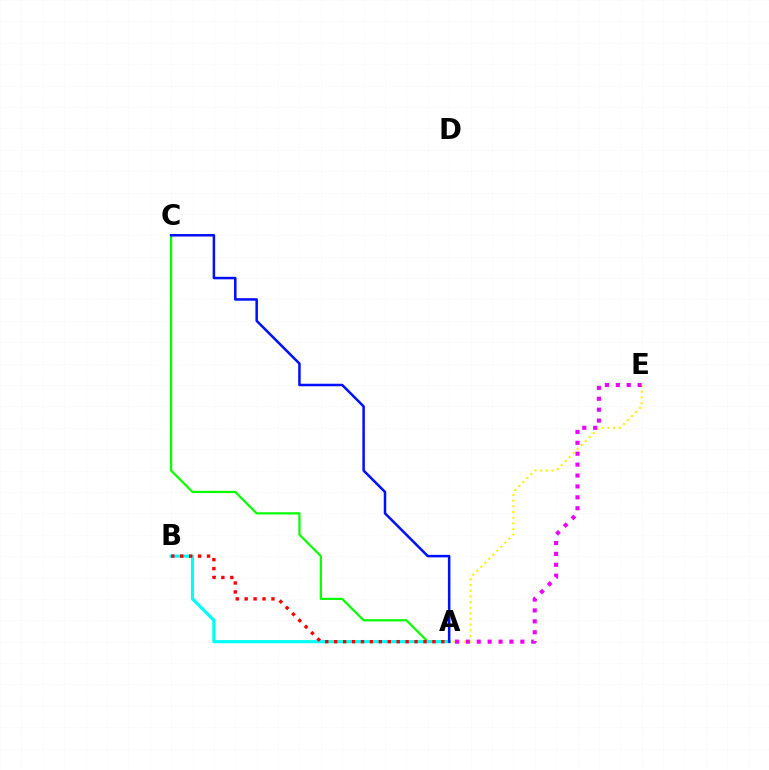{('A', 'C'): [{'color': '#08ff00', 'line_style': 'solid', 'thickness': 1.61}, {'color': '#0010ff', 'line_style': 'solid', 'thickness': 1.81}], ('A', 'E'): [{'color': '#fcf500', 'line_style': 'dotted', 'thickness': 1.54}, {'color': '#ee00ff', 'line_style': 'dotted', 'thickness': 2.96}], ('A', 'B'): [{'color': '#00fff6', 'line_style': 'solid', 'thickness': 2.27}, {'color': '#ff0000', 'line_style': 'dotted', 'thickness': 2.43}]}